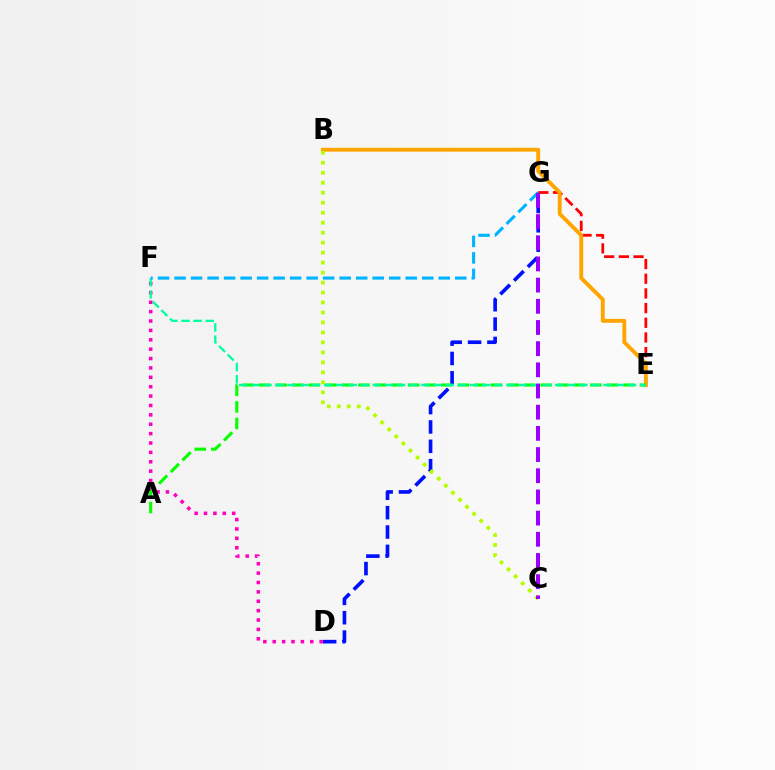{('D', 'G'): [{'color': '#0010ff', 'line_style': 'dashed', 'thickness': 2.63}], ('E', 'G'): [{'color': '#ff0000', 'line_style': 'dashed', 'thickness': 1.99}], ('D', 'F'): [{'color': '#ff00bd', 'line_style': 'dotted', 'thickness': 2.55}], ('B', 'E'): [{'color': '#ffa500', 'line_style': 'solid', 'thickness': 2.81}], ('A', 'E'): [{'color': '#08ff00', 'line_style': 'dashed', 'thickness': 2.25}], ('E', 'F'): [{'color': '#00ff9d', 'line_style': 'dashed', 'thickness': 1.65}], ('B', 'C'): [{'color': '#b3ff00', 'line_style': 'dotted', 'thickness': 2.71}], ('F', 'G'): [{'color': '#00b5ff', 'line_style': 'dashed', 'thickness': 2.24}], ('C', 'G'): [{'color': '#9b00ff', 'line_style': 'dashed', 'thickness': 2.88}]}